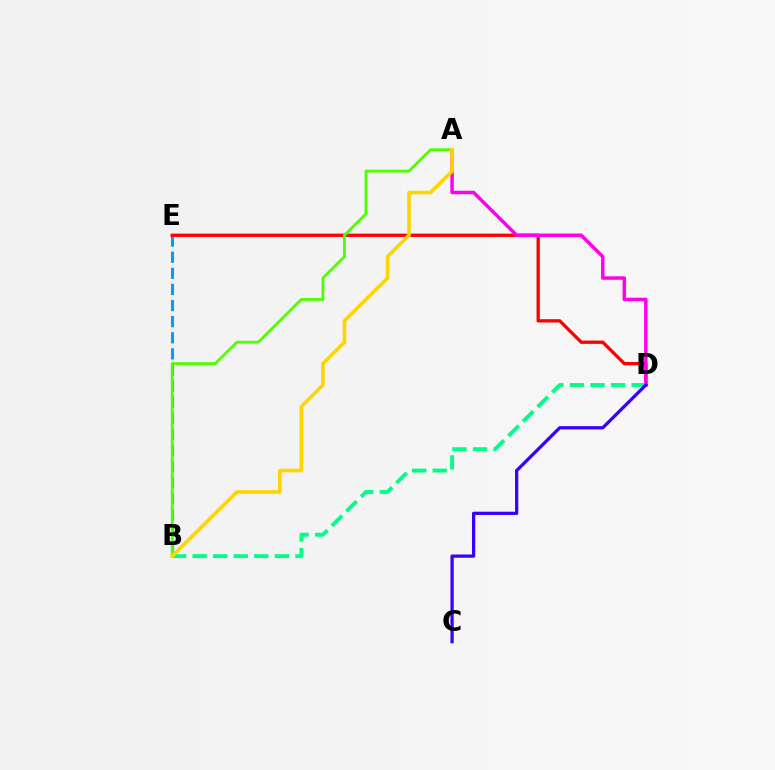{('B', 'E'): [{'color': '#009eff', 'line_style': 'dashed', 'thickness': 2.19}], ('D', 'E'): [{'color': '#ff0000', 'line_style': 'solid', 'thickness': 2.39}], ('A', 'D'): [{'color': '#ff00ed', 'line_style': 'solid', 'thickness': 2.5}], ('B', 'D'): [{'color': '#00ff86', 'line_style': 'dashed', 'thickness': 2.79}], ('A', 'B'): [{'color': '#4fff00', 'line_style': 'solid', 'thickness': 2.03}, {'color': '#ffd500', 'line_style': 'solid', 'thickness': 2.59}], ('C', 'D'): [{'color': '#3700ff', 'line_style': 'solid', 'thickness': 2.34}]}